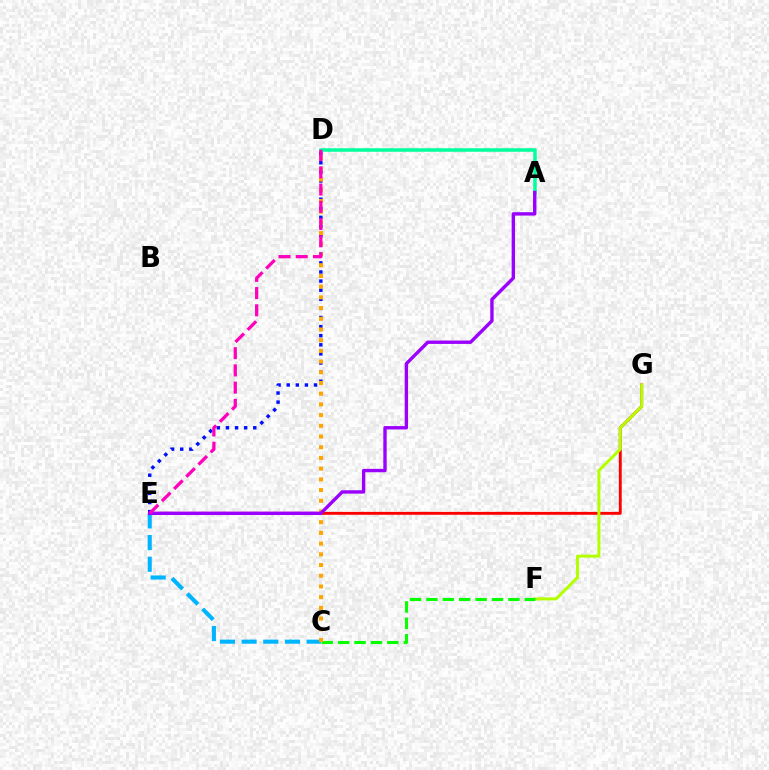{('A', 'D'): [{'color': '#00ff9d', 'line_style': 'solid', 'thickness': 2.54}], ('E', 'G'): [{'color': '#ff0000', 'line_style': 'solid', 'thickness': 2.08}], ('F', 'G'): [{'color': '#b3ff00', 'line_style': 'solid', 'thickness': 2.16}], ('C', 'E'): [{'color': '#00b5ff', 'line_style': 'dashed', 'thickness': 2.94}], ('D', 'E'): [{'color': '#0010ff', 'line_style': 'dotted', 'thickness': 2.47}, {'color': '#ff00bd', 'line_style': 'dashed', 'thickness': 2.34}], ('C', 'F'): [{'color': '#08ff00', 'line_style': 'dashed', 'thickness': 2.23}], ('C', 'D'): [{'color': '#ffa500', 'line_style': 'dotted', 'thickness': 2.91}], ('A', 'E'): [{'color': '#9b00ff', 'line_style': 'solid', 'thickness': 2.44}]}